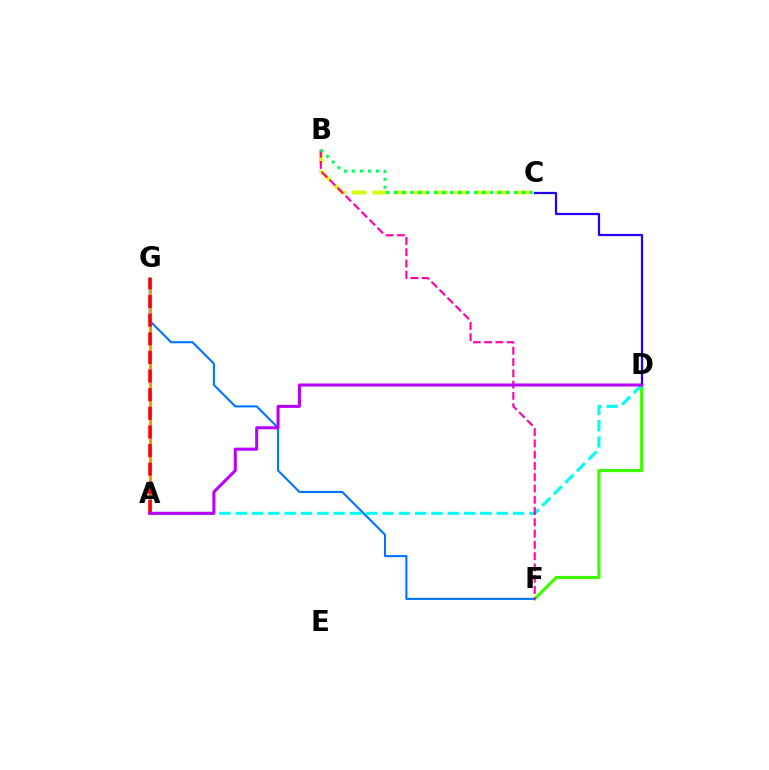{('D', 'F'): [{'color': '#3dff00', 'line_style': 'solid', 'thickness': 2.28}], ('F', 'G'): [{'color': '#0074ff', 'line_style': 'solid', 'thickness': 1.5}], ('B', 'C'): [{'color': '#d1ff00', 'line_style': 'dashed', 'thickness': 2.78}, {'color': '#00ff5c', 'line_style': 'dotted', 'thickness': 2.17}], ('A', 'D'): [{'color': '#00fff6', 'line_style': 'dashed', 'thickness': 2.22}, {'color': '#b900ff', 'line_style': 'solid', 'thickness': 2.18}], ('B', 'F'): [{'color': '#ff00ac', 'line_style': 'dashed', 'thickness': 1.53}], ('A', 'G'): [{'color': '#ff9400', 'line_style': 'solid', 'thickness': 2.21}, {'color': '#ff0000', 'line_style': 'dashed', 'thickness': 2.53}], ('C', 'D'): [{'color': '#2500ff', 'line_style': 'solid', 'thickness': 1.61}]}